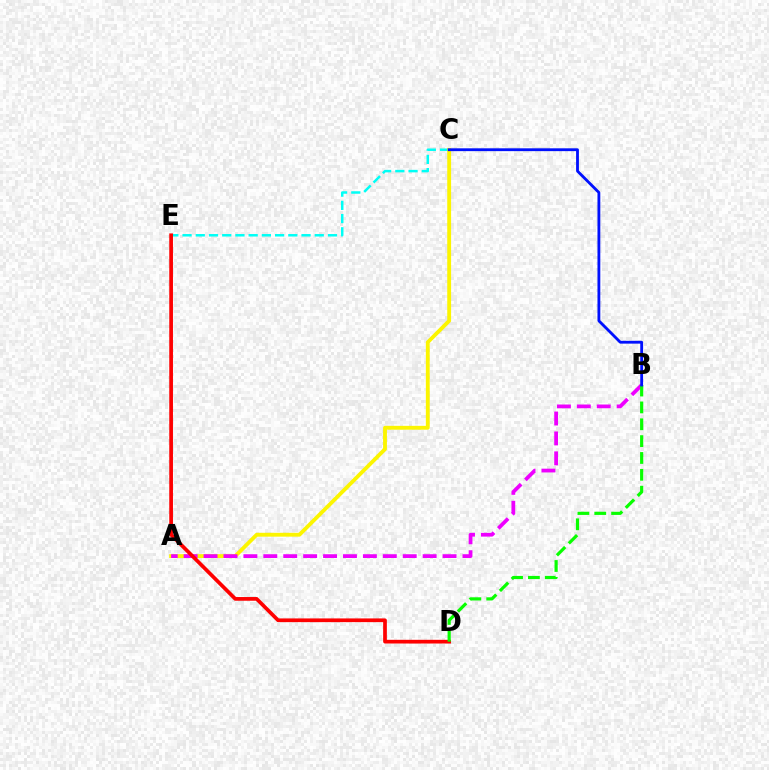{('C', 'E'): [{'color': '#00fff6', 'line_style': 'dashed', 'thickness': 1.8}], ('A', 'C'): [{'color': '#fcf500', 'line_style': 'solid', 'thickness': 2.77}], ('A', 'B'): [{'color': '#ee00ff', 'line_style': 'dashed', 'thickness': 2.71}], ('D', 'E'): [{'color': '#ff0000', 'line_style': 'solid', 'thickness': 2.67}], ('B', 'D'): [{'color': '#08ff00', 'line_style': 'dashed', 'thickness': 2.29}], ('B', 'C'): [{'color': '#0010ff', 'line_style': 'solid', 'thickness': 2.03}]}